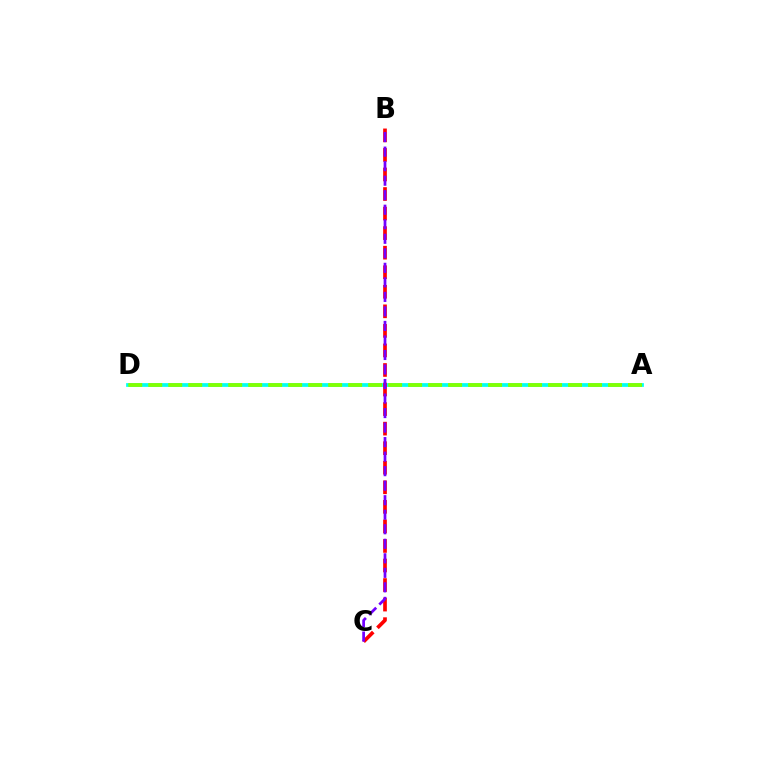{('A', 'D'): [{'color': '#00fff6', 'line_style': 'solid', 'thickness': 2.7}, {'color': '#84ff00', 'line_style': 'dashed', 'thickness': 2.72}], ('B', 'C'): [{'color': '#ff0000', 'line_style': 'dashed', 'thickness': 2.66}, {'color': '#7200ff', 'line_style': 'dashed', 'thickness': 1.97}]}